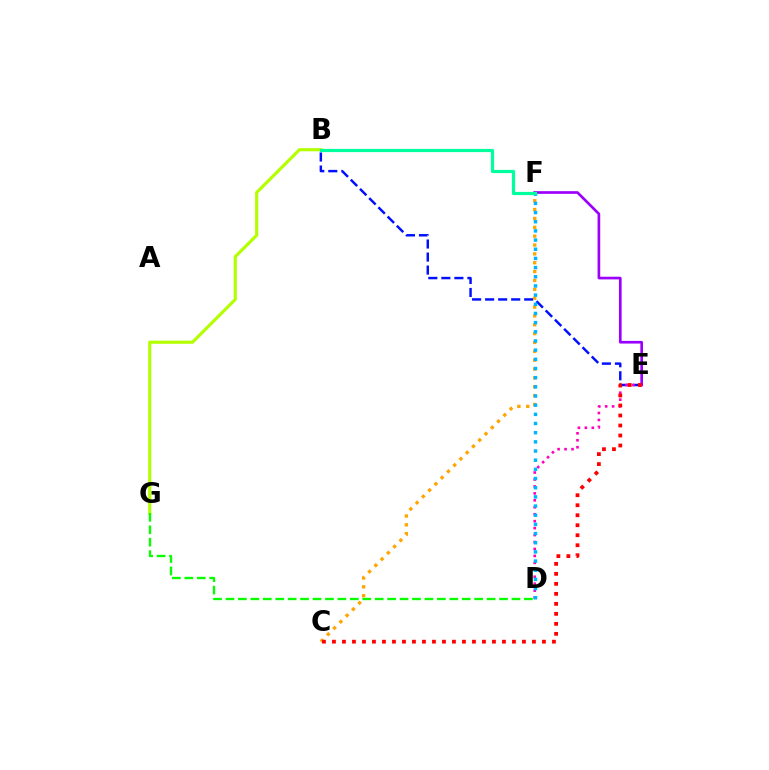{('B', 'E'): [{'color': '#0010ff', 'line_style': 'dashed', 'thickness': 1.77}], ('B', 'G'): [{'color': '#b3ff00', 'line_style': 'solid', 'thickness': 2.26}], ('E', 'F'): [{'color': '#9b00ff', 'line_style': 'solid', 'thickness': 1.92}], ('D', 'E'): [{'color': '#ff00bd', 'line_style': 'dotted', 'thickness': 1.89}], ('C', 'F'): [{'color': '#ffa500', 'line_style': 'dotted', 'thickness': 2.41}], ('C', 'E'): [{'color': '#ff0000', 'line_style': 'dotted', 'thickness': 2.72}], ('D', 'F'): [{'color': '#00b5ff', 'line_style': 'dotted', 'thickness': 2.49}], ('B', 'F'): [{'color': '#00ff9d', 'line_style': 'solid', 'thickness': 2.3}], ('D', 'G'): [{'color': '#08ff00', 'line_style': 'dashed', 'thickness': 1.69}]}